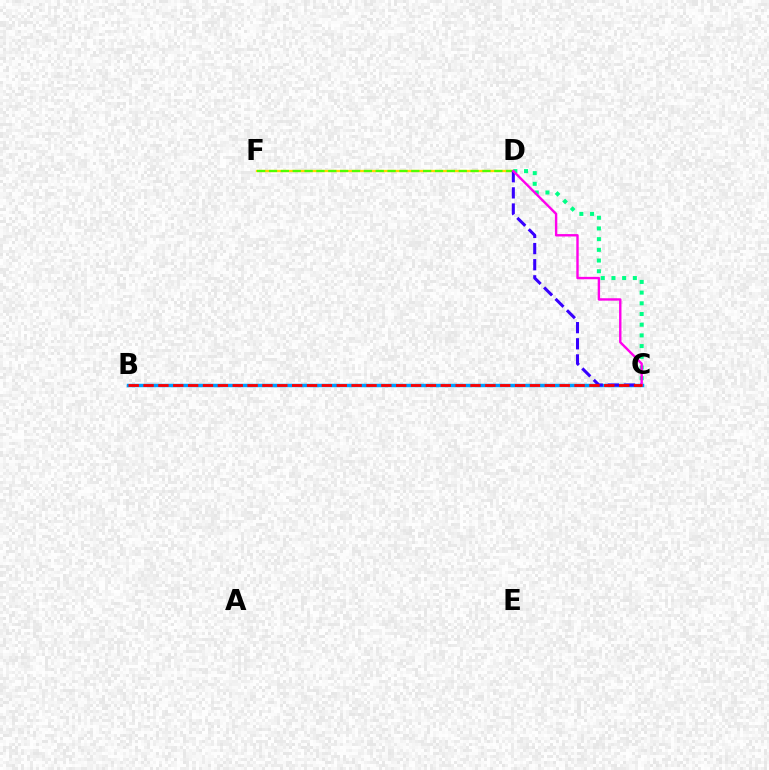{('D', 'F'): [{'color': '#ffd500', 'line_style': 'solid', 'thickness': 1.67}, {'color': '#4fff00', 'line_style': 'dashed', 'thickness': 1.61}], ('B', 'C'): [{'color': '#009eff', 'line_style': 'solid', 'thickness': 2.49}, {'color': '#ff0000', 'line_style': 'dashed', 'thickness': 2.02}], ('C', 'D'): [{'color': '#00ff86', 'line_style': 'dotted', 'thickness': 2.91}, {'color': '#3700ff', 'line_style': 'dashed', 'thickness': 2.19}, {'color': '#ff00ed', 'line_style': 'solid', 'thickness': 1.73}]}